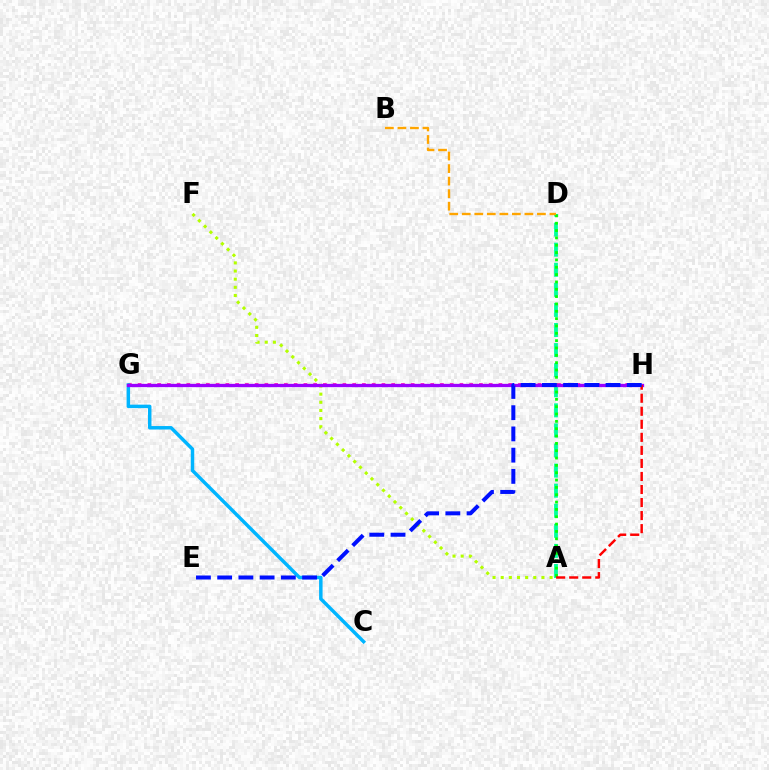{('A', 'D'): [{'color': '#00ff9d', 'line_style': 'dashed', 'thickness': 2.73}, {'color': '#08ff00', 'line_style': 'dotted', 'thickness': 1.99}], ('G', 'H'): [{'color': '#ff00bd', 'line_style': 'dotted', 'thickness': 2.65}, {'color': '#9b00ff', 'line_style': 'solid', 'thickness': 2.37}], ('C', 'G'): [{'color': '#00b5ff', 'line_style': 'solid', 'thickness': 2.5}], ('A', 'F'): [{'color': '#b3ff00', 'line_style': 'dotted', 'thickness': 2.21}], ('A', 'H'): [{'color': '#ff0000', 'line_style': 'dashed', 'thickness': 1.77}], ('B', 'D'): [{'color': '#ffa500', 'line_style': 'dashed', 'thickness': 1.7}], ('E', 'H'): [{'color': '#0010ff', 'line_style': 'dashed', 'thickness': 2.88}]}